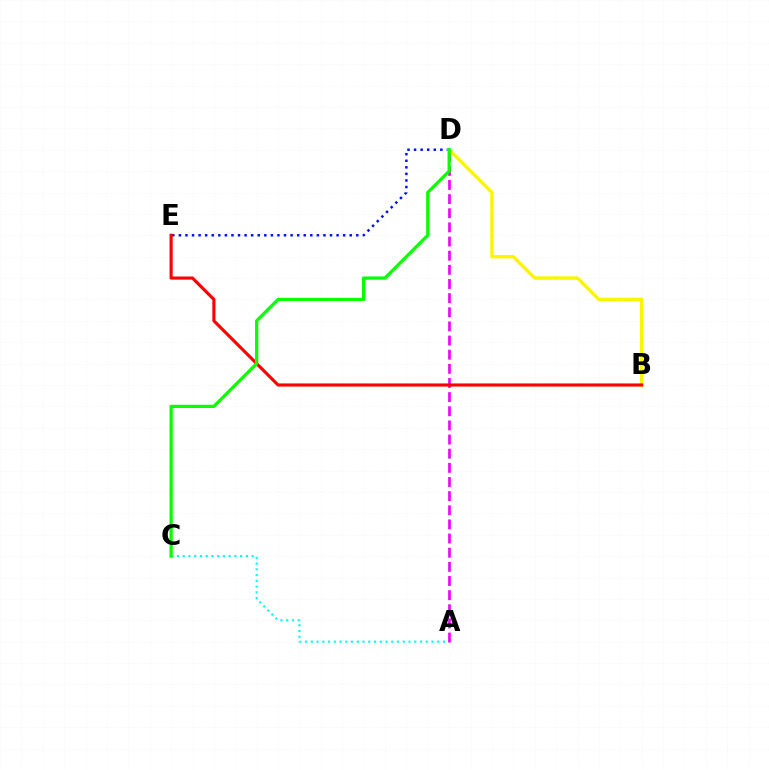{('D', 'E'): [{'color': '#0010ff', 'line_style': 'dotted', 'thickness': 1.79}], ('A', 'C'): [{'color': '#00fff6', 'line_style': 'dotted', 'thickness': 1.56}], ('A', 'D'): [{'color': '#ee00ff', 'line_style': 'dashed', 'thickness': 1.92}], ('B', 'D'): [{'color': '#fcf500', 'line_style': 'solid', 'thickness': 2.48}], ('B', 'E'): [{'color': '#ff0000', 'line_style': 'solid', 'thickness': 2.25}], ('C', 'D'): [{'color': '#08ff00', 'line_style': 'solid', 'thickness': 2.33}]}